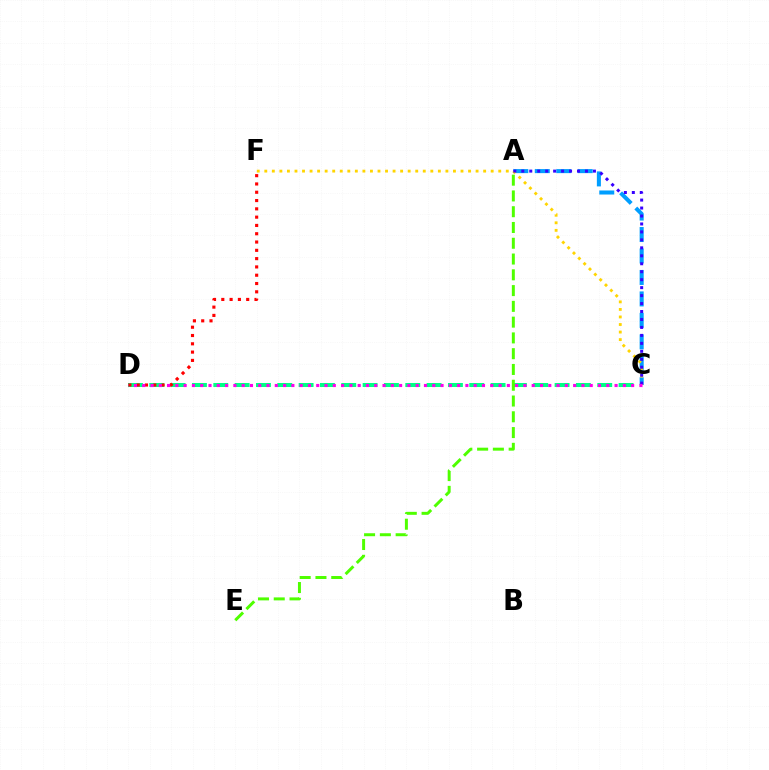{('A', 'C'): [{'color': '#009eff', 'line_style': 'dashed', 'thickness': 2.92}, {'color': '#3700ff', 'line_style': 'dotted', 'thickness': 2.16}], ('C', 'F'): [{'color': '#ffd500', 'line_style': 'dotted', 'thickness': 2.05}], ('C', 'D'): [{'color': '#00ff86', 'line_style': 'dashed', 'thickness': 2.9}, {'color': '#ff00ed', 'line_style': 'dotted', 'thickness': 2.25}], ('D', 'F'): [{'color': '#ff0000', 'line_style': 'dotted', 'thickness': 2.25}], ('A', 'E'): [{'color': '#4fff00', 'line_style': 'dashed', 'thickness': 2.14}]}